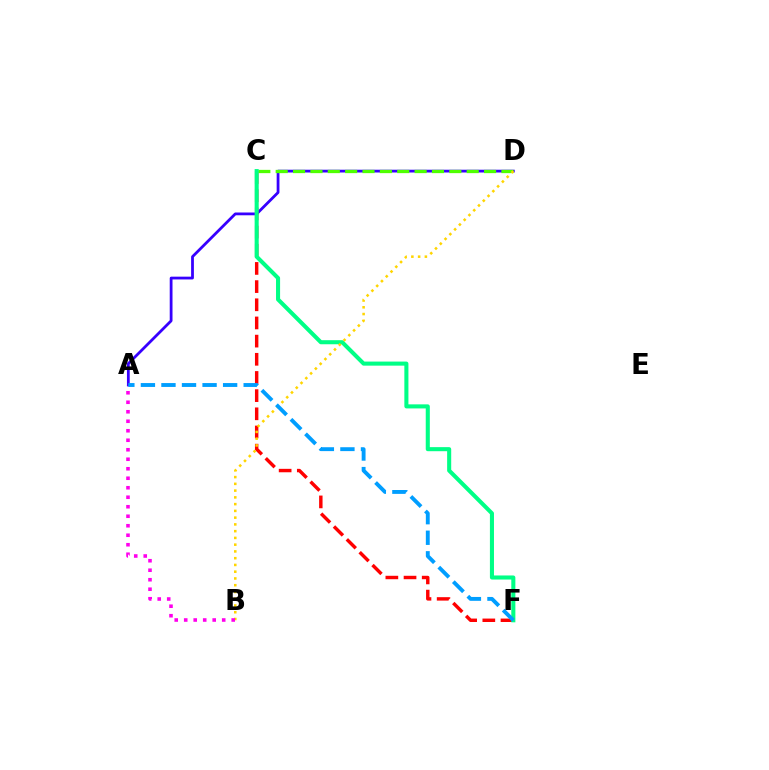{('A', 'D'): [{'color': '#3700ff', 'line_style': 'solid', 'thickness': 2.0}], ('C', 'F'): [{'color': '#ff0000', 'line_style': 'dashed', 'thickness': 2.47}, {'color': '#00ff86', 'line_style': 'solid', 'thickness': 2.93}], ('C', 'D'): [{'color': '#4fff00', 'line_style': 'dashed', 'thickness': 2.36}], ('B', 'D'): [{'color': '#ffd500', 'line_style': 'dotted', 'thickness': 1.84}], ('A', 'B'): [{'color': '#ff00ed', 'line_style': 'dotted', 'thickness': 2.58}], ('A', 'F'): [{'color': '#009eff', 'line_style': 'dashed', 'thickness': 2.79}]}